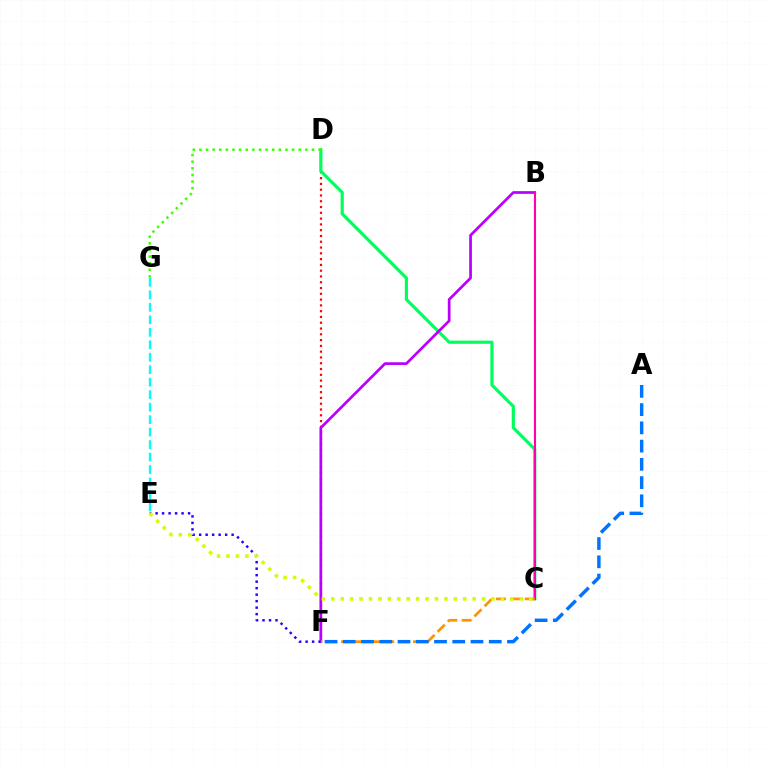{('D', 'F'): [{'color': '#ff0000', 'line_style': 'dotted', 'thickness': 1.57}], ('C', 'D'): [{'color': '#00ff5c', 'line_style': 'solid', 'thickness': 2.28}], ('B', 'F'): [{'color': '#b900ff', 'line_style': 'solid', 'thickness': 1.95}], ('E', 'F'): [{'color': '#2500ff', 'line_style': 'dotted', 'thickness': 1.76}], ('B', 'C'): [{'color': '#ff00ac', 'line_style': 'solid', 'thickness': 1.52}], ('E', 'G'): [{'color': '#00fff6', 'line_style': 'dashed', 'thickness': 1.7}], ('C', 'F'): [{'color': '#ff9400', 'line_style': 'dashed', 'thickness': 1.95}], ('C', 'E'): [{'color': '#d1ff00', 'line_style': 'dotted', 'thickness': 2.56}], ('A', 'F'): [{'color': '#0074ff', 'line_style': 'dashed', 'thickness': 2.48}], ('D', 'G'): [{'color': '#3dff00', 'line_style': 'dotted', 'thickness': 1.8}]}